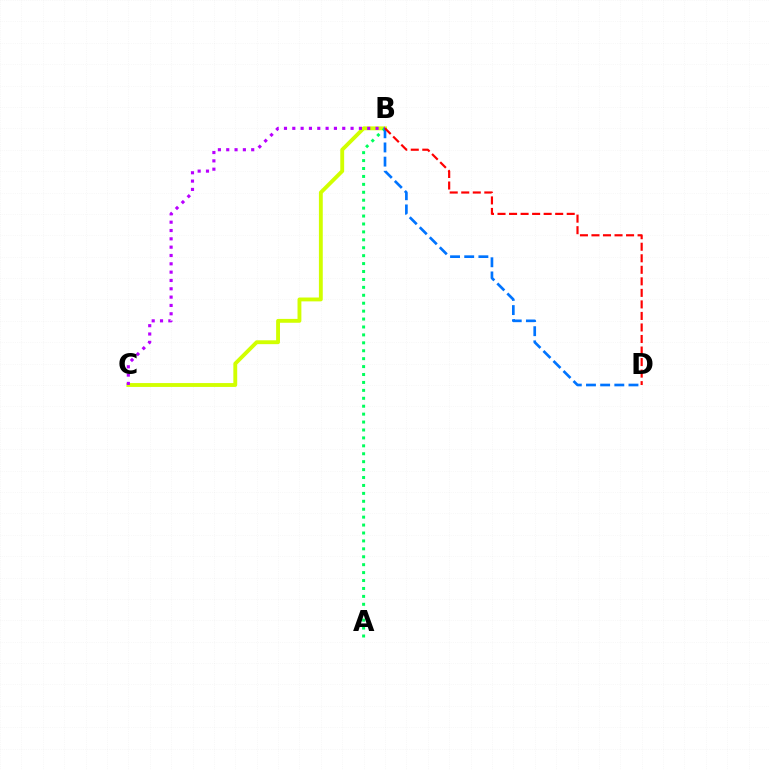{('B', 'C'): [{'color': '#d1ff00', 'line_style': 'solid', 'thickness': 2.78}, {'color': '#b900ff', 'line_style': 'dotted', 'thickness': 2.26}], ('A', 'B'): [{'color': '#00ff5c', 'line_style': 'dotted', 'thickness': 2.15}], ('B', 'D'): [{'color': '#0074ff', 'line_style': 'dashed', 'thickness': 1.92}, {'color': '#ff0000', 'line_style': 'dashed', 'thickness': 1.57}]}